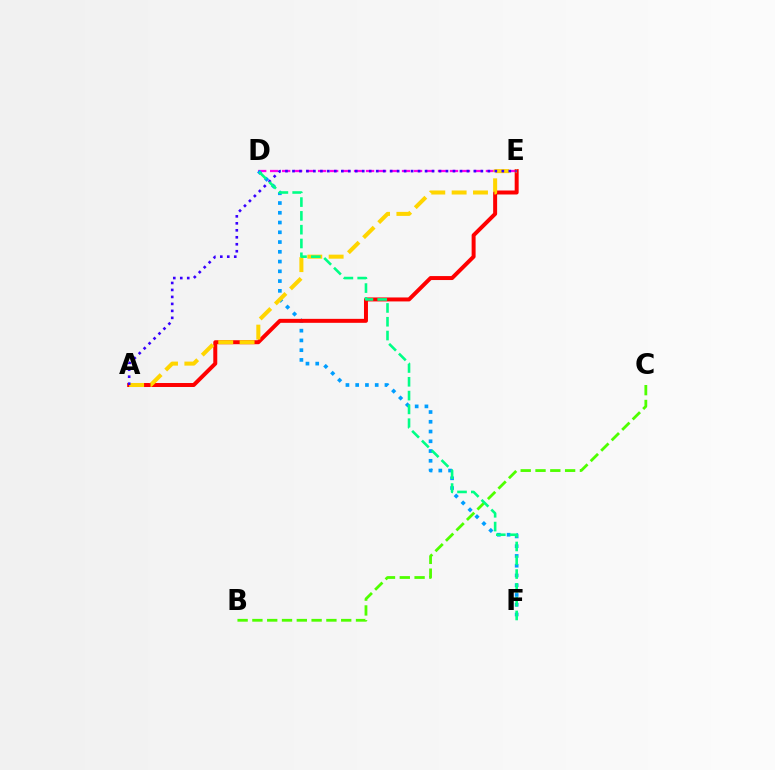{('D', 'E'): [{'color': '#ff00ed', 'line_style': 'dashed', 'thickness': 1.63}], ('D', 'F'): [{'color': '#009eff', 'line_style': 'dotted', 'thickness': 2.65}, {'color': '#00ff86', 'line_style': 'dashed', 'thickness': 1.87}], ('A', 'E'): [{'color': '#ff0000', 'line_style': 'solid', 'thickness': 2.86}, {'color': '#ffd500', 'line_style': 'dashed', 'thickness': 2.9}, {'color': '#3700ff', 'line_style': 'dotted', 'thickness': 1.9}], ('B', 'C'): [{'color': '#4fff00', 'line_style': 'dashed', 'thickness': 2.01}]}